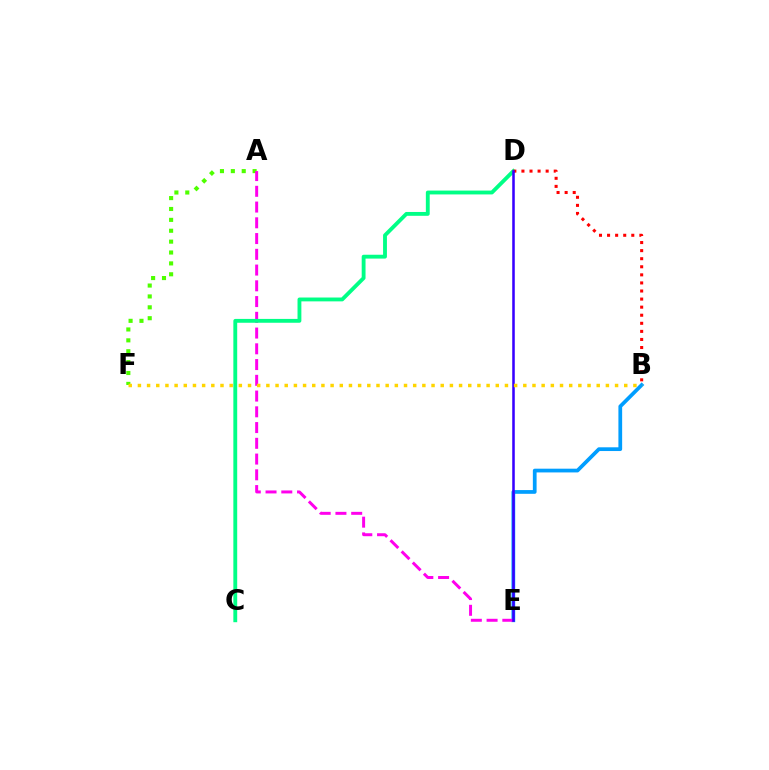{('B', 'E'): [{'color': '#009eff', 'line_style': 'solid', 'thickness': 2.69}], ('A', 'F'): [{'color': '#4fff00', 'line_style': 'dotted', 'thickness': 2.96}], ('A', 'E'): [{'color': '#ff00ed', 'line_style': 'dashed', 'thickness': 2.14}], ('C', 'D'): [{'color': '#00ff86', 'line_style': 'solid', 'thickness': 2.77}], ('B', 'D'): [{'color': '#ff0000', 'line_style': 'dotted', 'thickness': 2.19}], ('D', 'E'): [{'color': '#3700ff', 'line_style': 'solid', 'thickness': 1.83}], ('B', 'F'): [{'color': '#ffd500', 'line_style': 'dotted', 'thickness': 2.49}]}